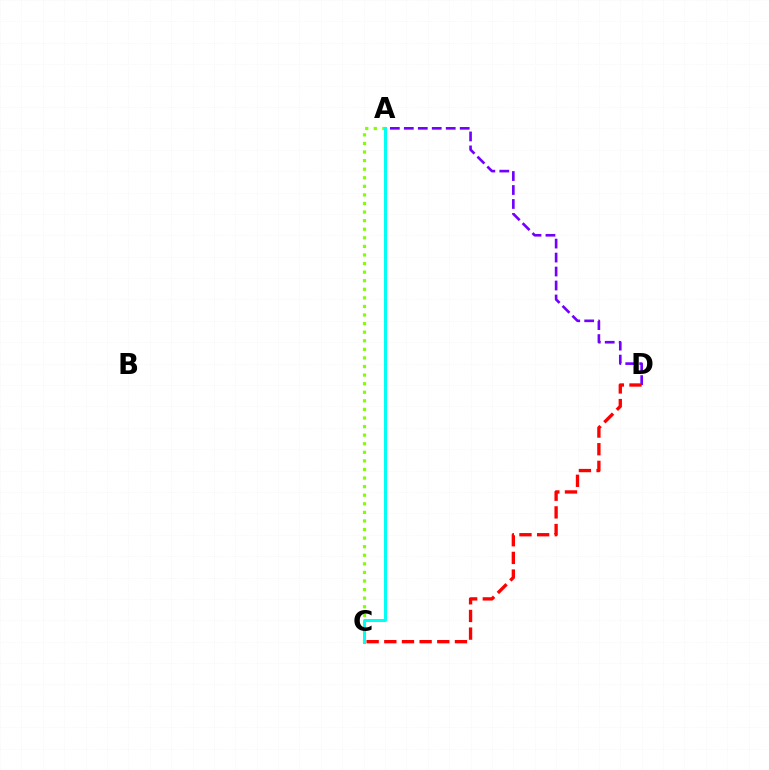{('A', 'C'): [{'color': '#84ff00', 'line_style': 'dotted', 'thickness': 2.33}, {'color': '#00fff6', 'line_style': 'solid', 'thickness': 2.15}], ('A', 'D'): [{'color': '#7200ff', 'line_style': 'dashed', 'thickness': 1.9}], ('C', 'D'): [{'color': '#ff0000', 'line_style': 'dashed', 'thickness': 2.4}]}